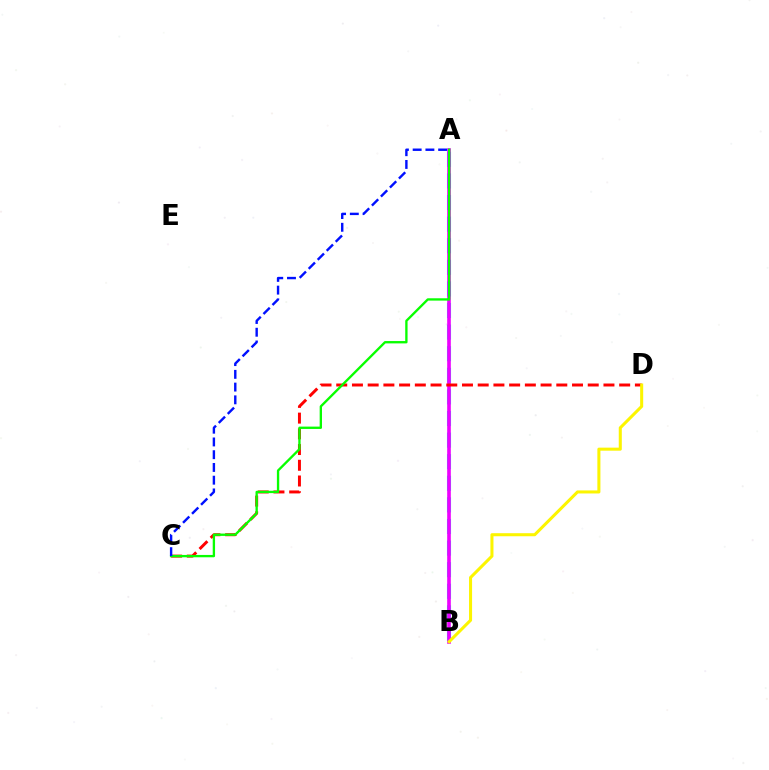{('A', 'B'): [{'color': '#00fff6', 'line_style': 'dashed', 'thickness': 2.93}, {'color': '#ee00ff', 'line_style': 'solid', 'thickness': 2.61}], ('C', 'D'): [{'color': '#ff0000', 'line_style': 'dashed', 'thickness': 2.14}], ('A', 'C'): [{'color': '#08ff00', 'line_style': 'solid', 'thickness': 1.69}, {'color': '#0010ff', 'line_style': 'dashed', 'thickness': 1.73}], ('B', 'D'): [{'color': '#fcf500', 'line_style': 'solid', 'thickness': 2.19}]}